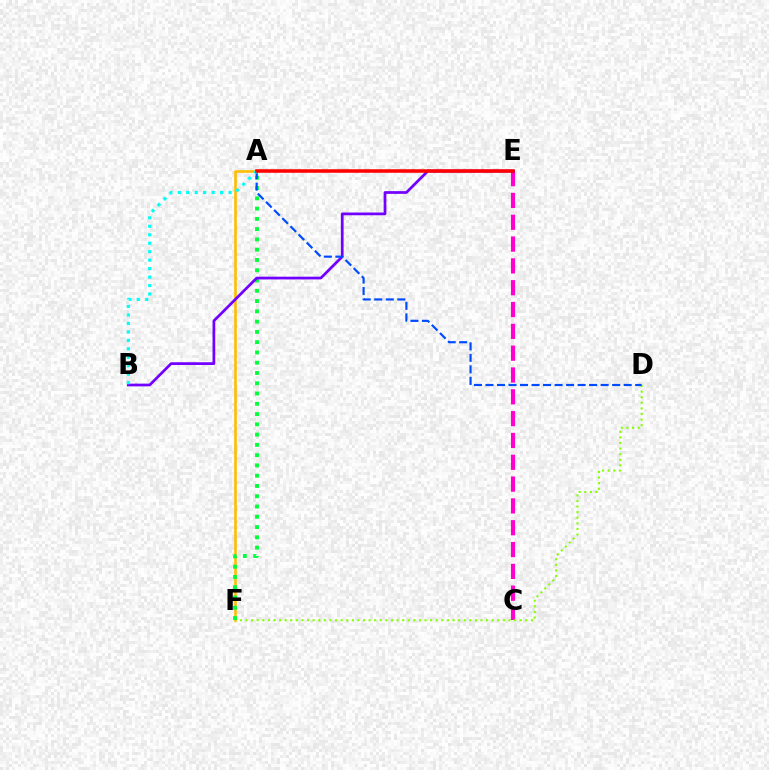{('A', 'F'): [{'color': '#ffbd00', 'line_style': 'solid', 'thickness': 1.88}, {'color': '#00ff39', 'line_style': 'dotted', 'thickness': 2.79}], ('C', 'E'): [{'color': '#ff00cf', 'line_style': 'dashed', 'thickness': 2.96}], ('B', 'E'): [{'color': '#7200ff', 'line_style': 'solid', 'thickness': 1.97}], ('D', 'F'): [{'color': '#84ff00', 'line_style': 'dotted', 'thickness': 1.52}], ('A', 'D'): [{'color': '#004bff', 'line_style': 'dashed', 'thickness': 1.56}], ('A', 'B'): [{'color': '#00fff6', 'line_style': 'dotted', 'thickness': 2.3}], ('A', 'E'): [{'color': '#ff0000', 'line_style': 'solid', 'thickness': 2.55}]}